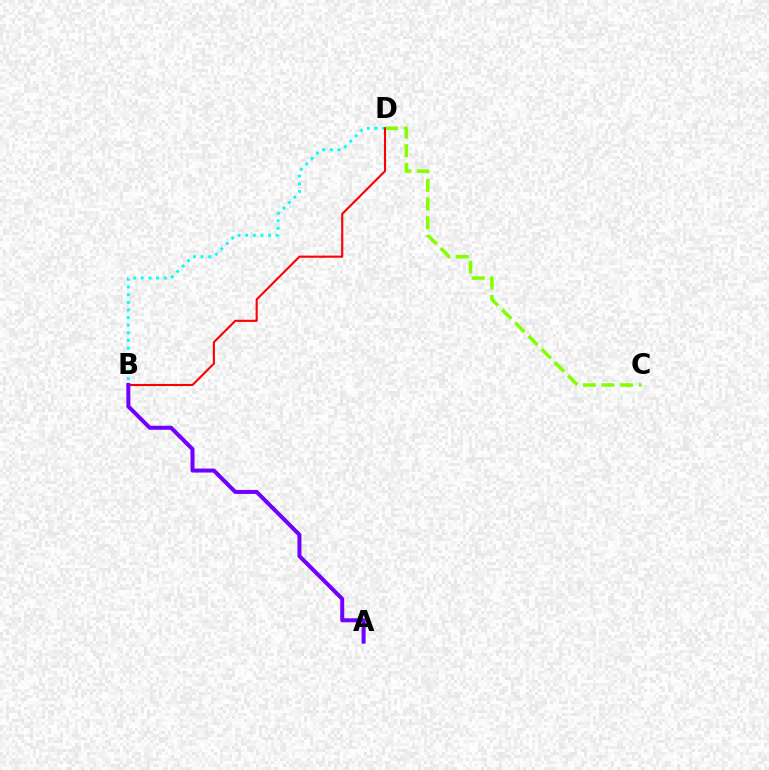{('C', 'D'): [{'color': '#84ff00', 'line_style': 'dashed', 'thickness': 2.53}], ('B', 'D'): [{'color': '#00fff6', 'line_style': 'dotted', 'thickness': 2.07}, {'color': '#ff0000', 'line_style': 'solid', 'thickness': 1.52}], ('A', 'B'): [{'color': '#7200ff', 'line_style': 'solid', 'thickness': 2.89}]}